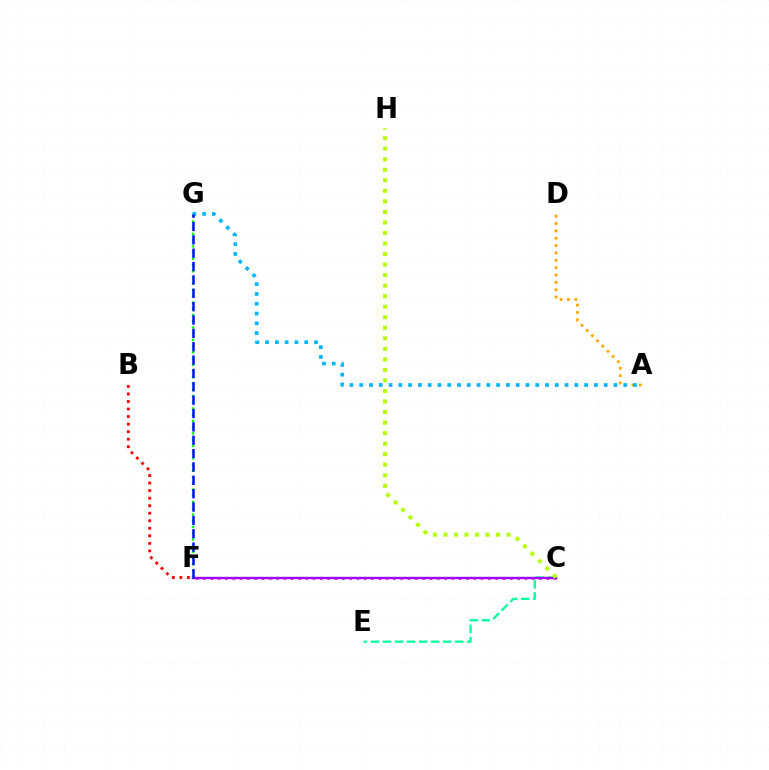{('C', 'F'): [{'color': '#ff00bd', 'line_style': 'dotted', 'thickness': 1.98}, {'color': '#9b00ff', 'line_style': 'solid', 'thickness': 1.71}], ('A', 'D'): [{'color': '#ffa500', 'line_style': 'dotted', 'thickness': 2.0}], ('B', 'F'): [{'color': '#ff0000', 'line_style': 'dotted', 'thickness': 2.05}], ('C', 'E'): [{'color': '#00ff9d', 'line_style': 'dashed', 'thickness': 1.63}], ('C', 'H'): [{'color': '#b3ff00', 'line_style': 'dotted', 'thickness': 2.86}], ('F', 'G'): [{'color': '#08ff00', 'line_style': 'dotted', 'thickness': 1.69}, {'color': '#0010ff', 'line_style': 'dashed', 'thickness': 1.81}], ('A', 'G'): [{'color': '#00b5ff', 'line_style': 'dotted', 'thickness': 2.66}]}